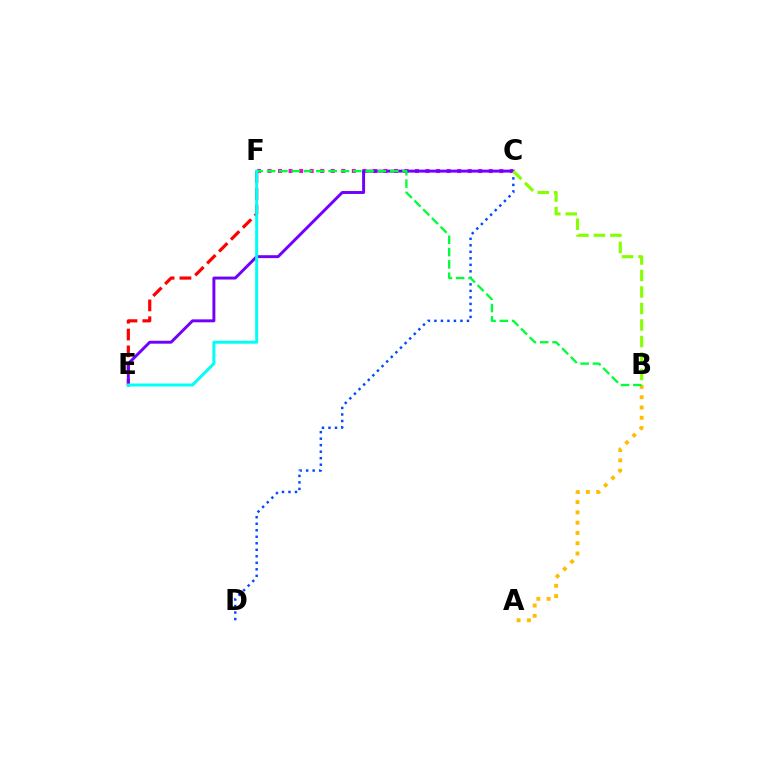{('C', 'D'): [{'color': '#004bff', 'line_style': 'dotted', 'thickness': 1.77}], ('E', 'F'): [{'color': '#ff0000', 'line_style': 'dashed', 'thickness': 2.29}, {'color': '#00fff6', 'line_style': 'solid', 'thickness': 2.13}], ('C', 'F'): [{'color': '#ff00cf', 'line_style': 'dotted', 'thickness': 2.86}], ('C', 'E'): [{'color': '#7200ff', 'line_style': 'solid', 'thickness': 2.12}], ('A', 'B'): [{'color': '#ffbd00', 'line_style': 'dotted', 'thickness': 2.79}], ('B', 'F'): [{'color': '#00ff39', 'line_style': 'dashed', 'thickness': 1.67}], ('B', 'C'): [{'color': '#84ff00', 'line_style': 'dashed', 'thickness': 2.24}]}